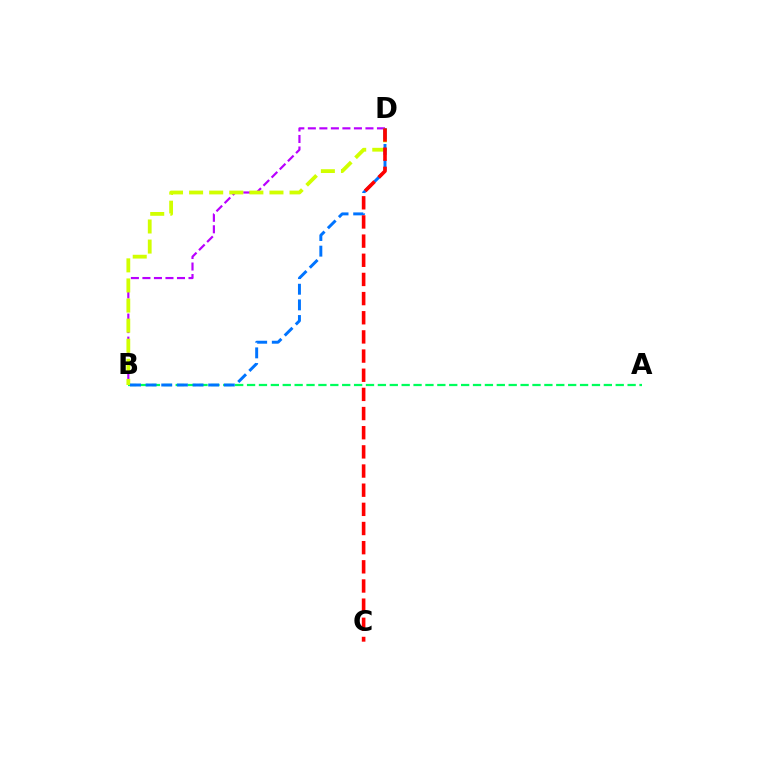{('B', 'D'): [{'color': '#b900ff', 'line_style': 'dashed', 'thickness': 1.57}, {'color': '#d1ff00', 'line_style': 'dashed', 'thickness': 2.73}, {'color': '#0074ff', 'line_style': 'dashed', 'thickness': 2.13}], ('A', 'B'): [{'color': '#00ff5c', 'line_style': 'dashed', 'thickness': 1.62}], ('C', 'D'): [{'color': '#ff0000', 'line_style': 'dashed', 'thickness': 2.6}]}